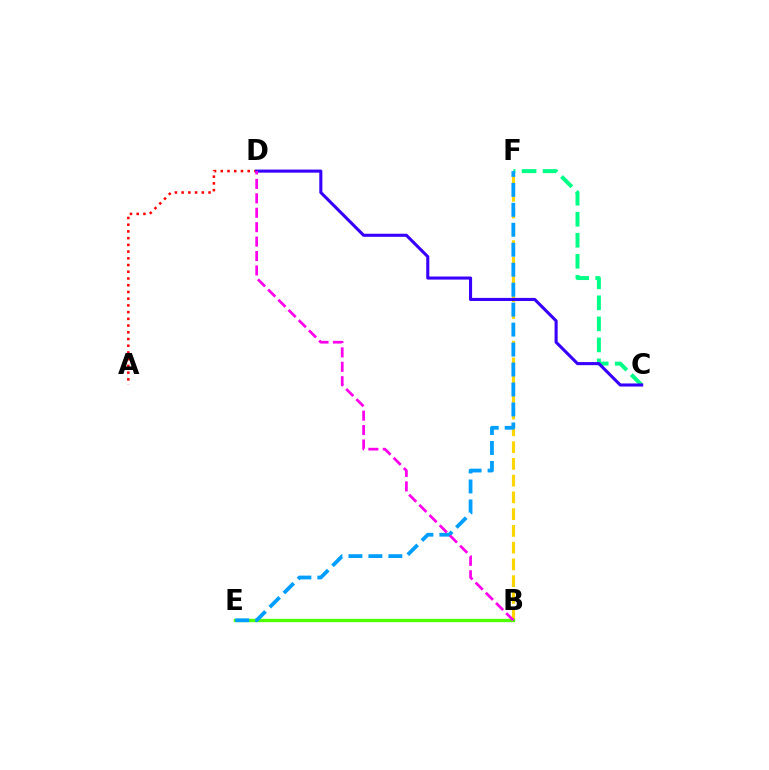{('C', 'F'): [{'color': '#00ff86', 'line_style': 'dashed', 'thickness': 2.85}], ('B', 'F'): [{'color': '#ffd500', 'line_style': 'dashed', 'thickness': 2.28}], ('A', 'D'): [{'color': '#ff0000', 'line_style': 'dotted', 'thickness': 1.83}], ('B', 'E'): [{'color': '#4fff00', 'line_style': 'solid', 'thickness': 2.39}], ('C', 'D'): [{'color': '#3700ff', 'line_style': 'solid', 'thickness': 2.22}], ('E', 'F'): [{'color': '#009eff', 'line_style': 'dashed', 'thickness': 2.71}], ('B', 'D'): [{'color': '#ff00ed', 'line_style': 'dashed', 'thickness': 1.96}]}